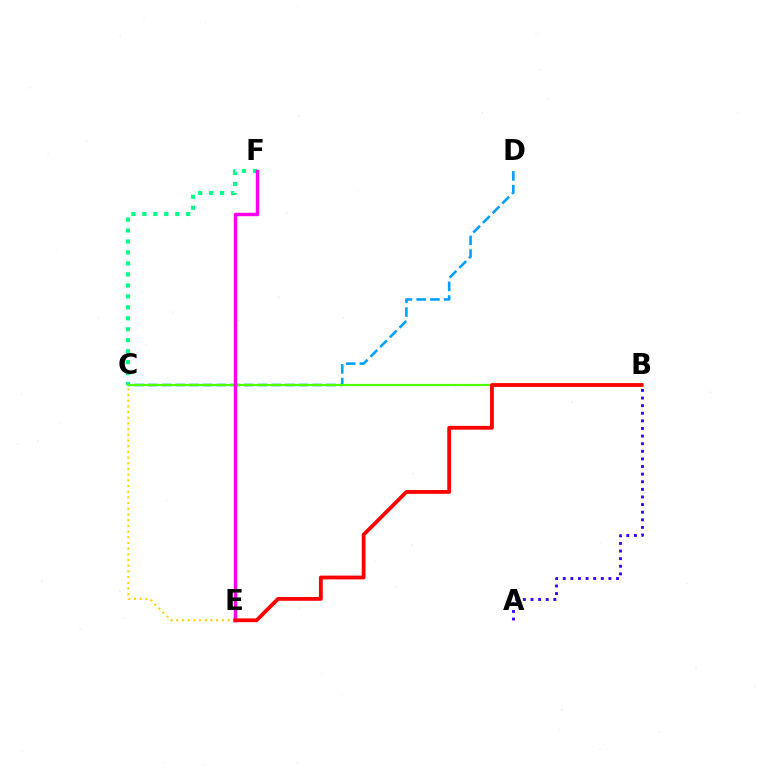{('C', 'F'): [{'color': '#00ff86', 'line_style': 'dotted', 'thickness': 2.98}], ('C', 'E'): [{'color': '#ffd500', 'line_style': 'dotted', 'thickness': 1.55}], ('A', 'B'): [{'color': '#3700ff', 'line_style': 'dotted', 'thickness': 2.07}], ('C', 'D'): [{'color': '#009eff', 'line_style': 'dashed', 'thickness': 1.86}], ('B', 'C'): [{'color': '#4fff00', 'line_style': 'solid', 'thickness': 1.6}], ('E', 'F'): [{'color': '#ff00ed', 'line_style': 'solid', 'thickness': 2.48}], ('B', 'E'): [{'color': '#ff0000', 'line_style': 'solid', 'thickness': 2.74}]}